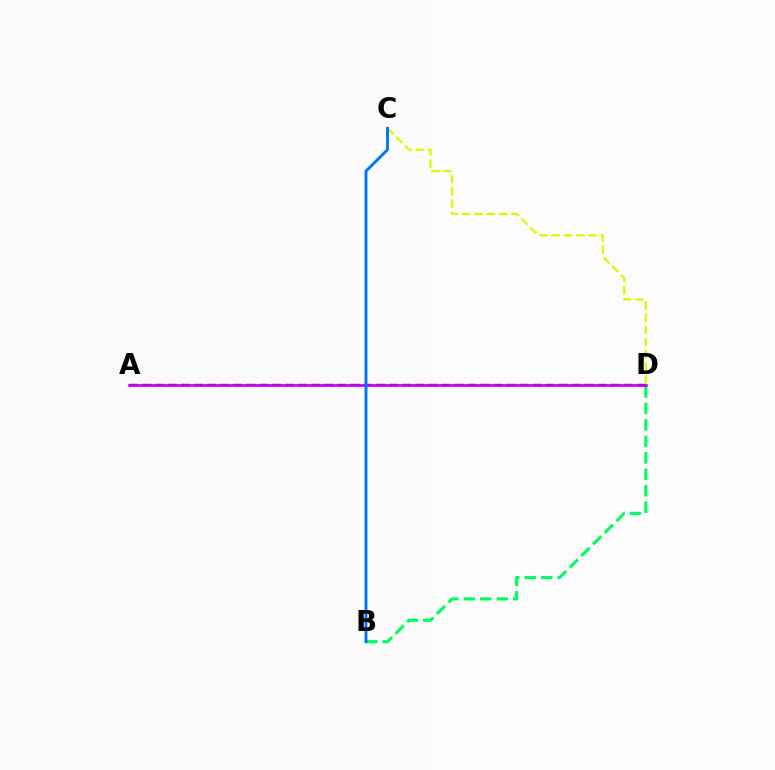{('B', 'D'): [{'color': '#00ff5c', 'line_style': 'dashed', 'thickness': 2.24}], ('C', 'D'): [{'color': '#d1ff00', 'line_style': 'dashed', 'thickness': 1.67}], ('A', 'D'): [{'color': '#ff0000', 'line_style': 'dashed', 'thickness': 1.77}, {'color': '#b900ff', 'line_style': 'solid', 'thickness': 1.89}], ('B', 'C'): [{'color': '#0074ff', 'line_style': 'solid', 'thickness': 2.08}]}